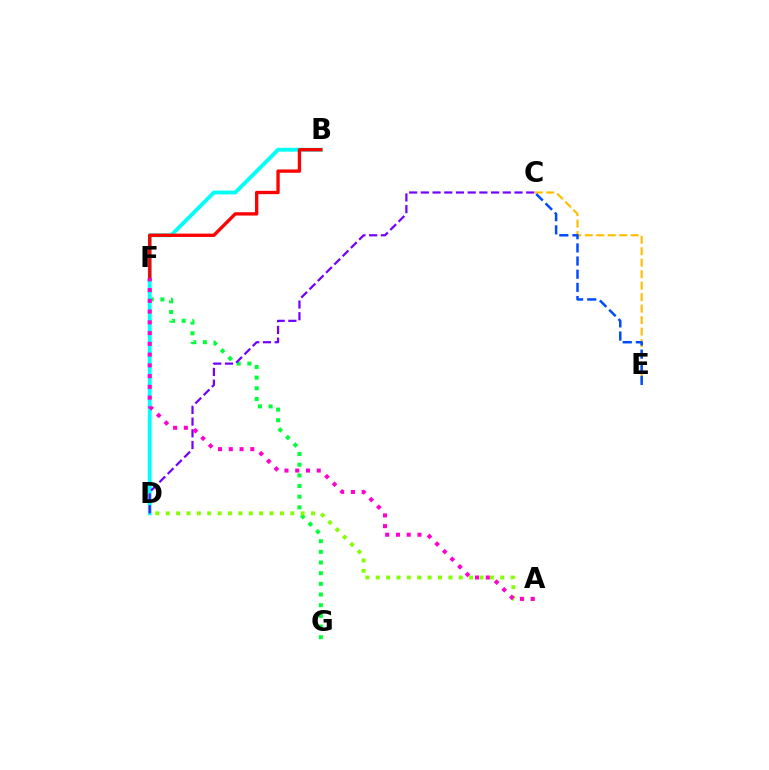{('F', 'G'): [{'color': '#00ff39', 'line_style': 'dotted', 'thickness': 2.9}], ('B', 'D'): [{'color': '#00fff6', 'line_style': 'solid', 'thickness': 2.76}], ('C', 'E'): [{'color': '#ffbd00', 'line_style': 'dashed', 'thickness': 1.56}, {'color': '#004bff', 'line_style': 'dashed', 'thickness': 1.79}], ('C', 'D'): [{'color': '#7200ff', 'line_style': 'dashed', 'thickness': 1.59}], ('B', 'F'): [{'color': '#ff0000', 'line_style': 'solid', 'thickness': 2.39}], ('A', 'D'): [{'color': '#84ff00', 'line_style': 'dotted', 'thickness': 2.82}], ('A', 'F'): [{'color': '#ff00cf', 'line_style': 'dotted', 'thickness': 2.92}]}